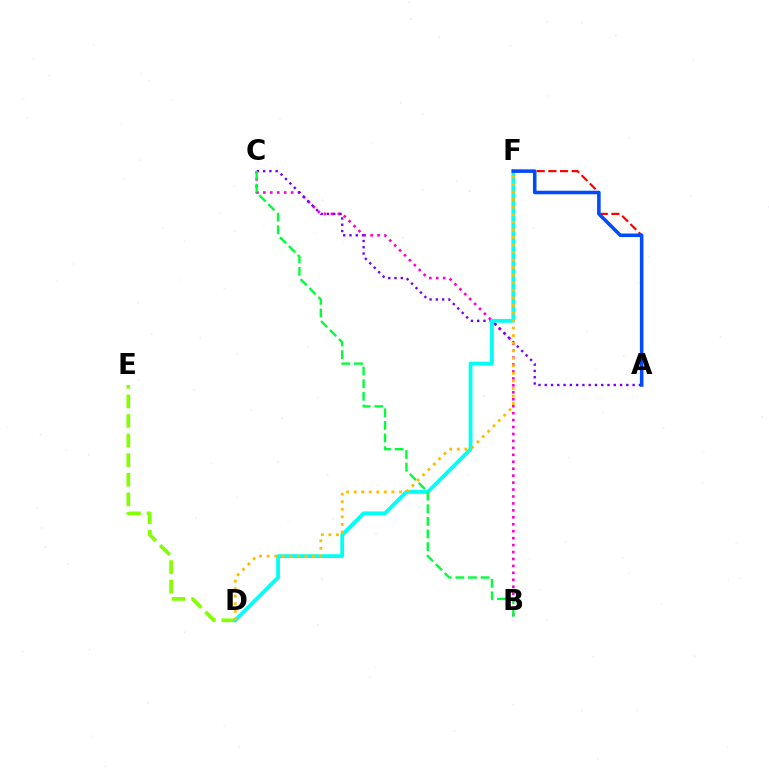{('D', 'E'): [{'color': '#84ff00', 'line_style': 'dashed', 'thickness': 2.66}], ('A', 'F'): [{'color': '#ff0000', 'line_style': 'dashed', 'thickness': 1.58}, {'color': '#004bff', 'line_style': 'solid', 'thickness': 2.56}], ('B', 'C'): [{'color': '#ff00cf', 'line_style': 'dotted', 'thickness': 1.89}, {'color': '#00ff39', 'line_style': 'dashed', 'thickness': 1.71}], ('A', 'C'): [{'color': '#7200ff', 'line_style': 'dotted', 'thickness': 1.7}], ('D', 'F'): [{'color': '#00fff6', 'line_style': 'solid', 'thickness': 2.74}, {'color': '#ffbd00', 'line_style': 'dotted', 'thickness': 2.05}]}